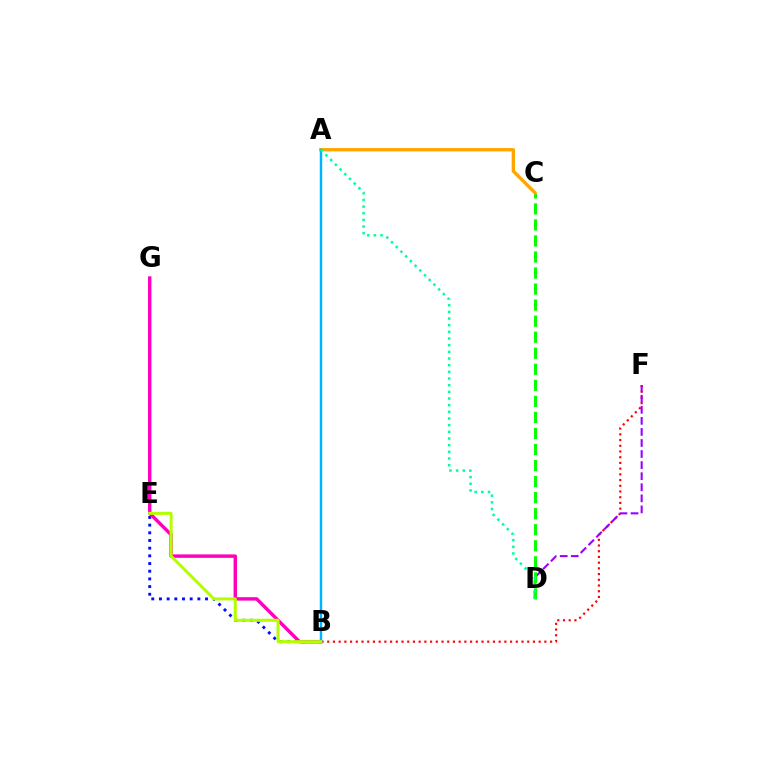{('B', 'F'): [{'color': '#ff0000', 'line_style': 'dotted', 'thickness': 1.55}], ('B', 'E'): [{'color': '#0010ff', 'line_style': 'dotted', 'thickness': 2.09}, {'color': '#b3ff00', 'line_style': 'solid', 'thickness': 2.19}], ('D', 'F'): [{'color': '#9b00ff', 'line_style': 'dashed', 'thickness': 1.5}], ('C', 'D'): [{'color': '#08ff00', 'line_style': 'dashed', 'thickness': 2.18}], ('B', 'G'): [{'color': '#ff00bd', 'line_style': 'solid', 'thickness': 2.46}], ('A', 'C'): [{'color': '#ffa500', 'line_style': 'solid', 'thickness': 2.4}], ('A', 'B'): [{'color': '#00b5ff', 'line_style': 'solid', 'thickness': 1.76}], ('A', 'D'): [{'color': '#00ff9d', 'line_style': 'dotted', 'thickness': 1.81}]}